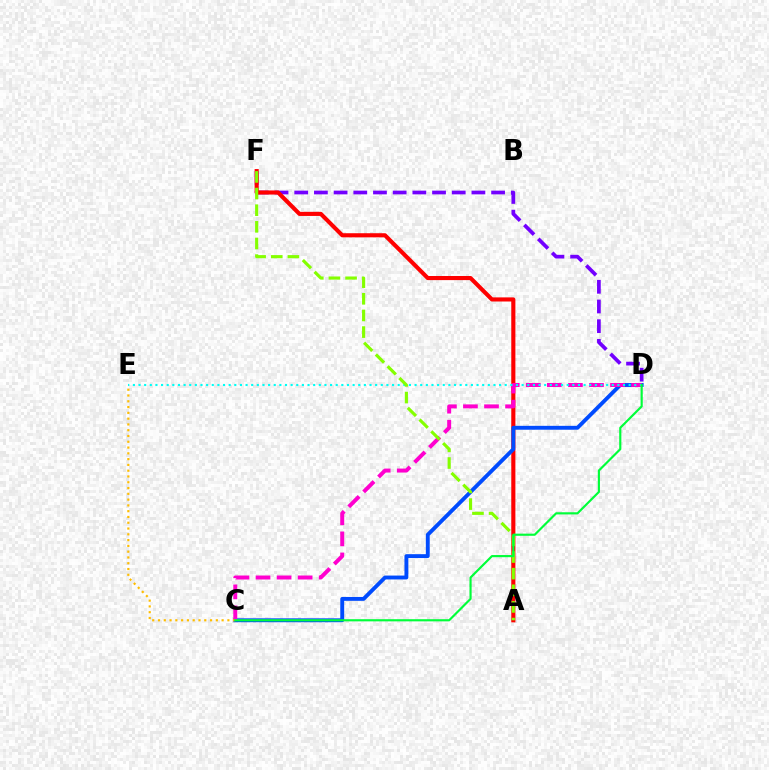{('D', 'F'): [{'color': '#7200ff', 'line_style': 'dashed', 'thickness': 2.67}], ('A', 'F'): [{'color': '#ff0000', 'line_style': 'solid', 'thickness': 2.96}, {'color': '#84ff00', 'line_style': 'dashed', 'thickness': 2.26}], ('C', 'D'): [{'color': '#004bff', 'line_style': 'solid', 'thickness': 2.79}, {'color': '#ff00cf', 'line_style': 'dashed', 'thickness': 2.86}, {'color': '#00ff39', 'line_style': 'solid', 'thickness': 1.55}], ('D', 'E'): [{'color': '#00fff6', 'line_style': 'dotted', 'thickness': 1.53}], ('C', 'E'): [{'color': '#ffbd00', 'line_style': 'dotted', 'thickness': 1.57}]}